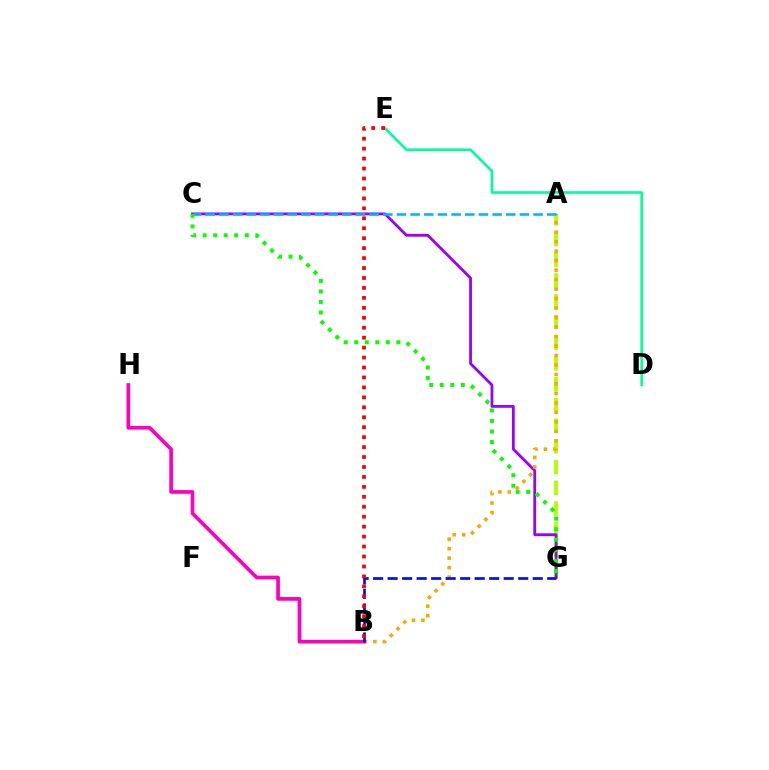{('A', 'G'): [{'color': '#b3ff00', 'line_style': 'dashed', 'thickness': 2.82}], ('C', 'G'): [{'color': '#9b00ff', 'line_style': 'solid', 'thickness': 2.02}, {'color': '#08ff00', 'line_style': 'dotted', 'thickness': 2.86}], ('A', 'B'): [{'color': '#ffa500', 'line_style': 'dotted', 'thickness': 2.58}], ('D', 'E'): [{'color': '#00ff9d', 'line_style': 'solid', 'thickness': 1.9}], ('B', 'H'): [{'color': '#ff00bd', 'line_style': 'solid', 'thickness': 2.66}], ('B', 'G'): [{'color': '#0010ff', 'line_style': 'dashed', 'thickness': 1.97}], ('A', 'C'): [{'color': '#00b5ff', 'line_style': 'dashed', 'thickness': 1.86}], ('B', 'E'): [{'color': '#ff0000', 'line_style': 'dotted', 'thickness': 2.7}]}